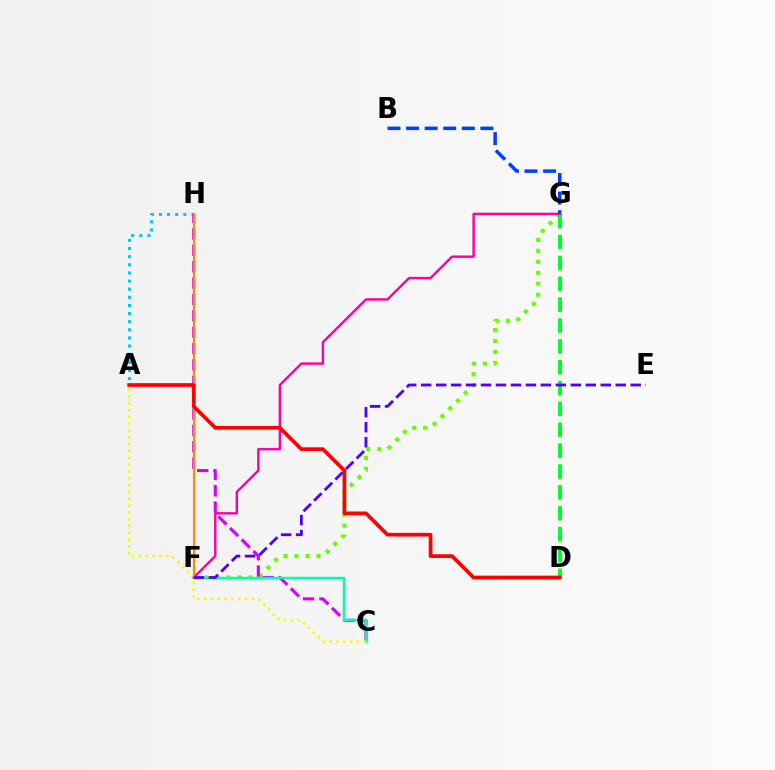{('A', 'H'): [{'color': '#00c7ff', 'line_style': 'dotted', 'thickness': 2.21}], ('F', 'G'): [{'color': '#66ff00', 'line_style': 'dotted', 'thickness': 2.98}, {'color': '#ff00a0', 'line_style': 'solid', 'thickness': 1.74}], ('C', 'H'): [{'color': '#d600ff', 'line_style': 'dashed', 'thickness': 2.22}], ('C', 'F'): [{'color': '#00ffaf', 'line_style': 'solid', 'thickness': 1.78}], ('A', 'C'): [{'color': '#eeff00', 'line_style': 'dotted', 'thickness': 1.85}], ('D', 'G'): [{'color': '#00ff27', 'line_style': 'dashed', 'thickness': 2.83}], ('F', 'H'): [{'color': '#ff8800', 'line_style': 'solid', 'thickness': 1.51}], ('E', 'F'): [{'color': '#4f00ff', 'line_style': 'dashed', 'thickness': 2.03}], ('A', 'D'): [{'color': '#ff0000', 'line_style': 'solid', 'thickness': 2.67}], ('B', 'G'): [{'color': '#003fff', 'line_style': 'dashed', 'thickness': 2.52}]}